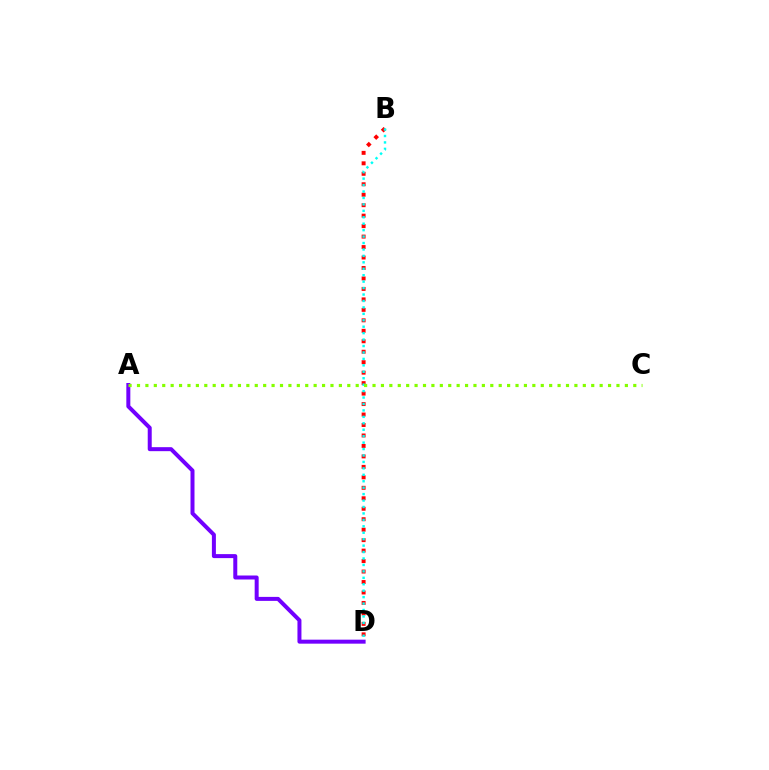{('B', 'D'): [{'color': '#ff0000', 'line_style': 'dotted', 'thickness': 2.84}, {'color': '#00fff6', 'line_style': 'dotted', 'thickness': 1.75}], ('A', 'D'): [{'color': '#7200ff', 'line_style': 'solid', 'thickness': 2.88}], ('A', 'C'): [{'color': '#84ff00', 'line_style': 'dotted', 'thickness': 2.29}]}